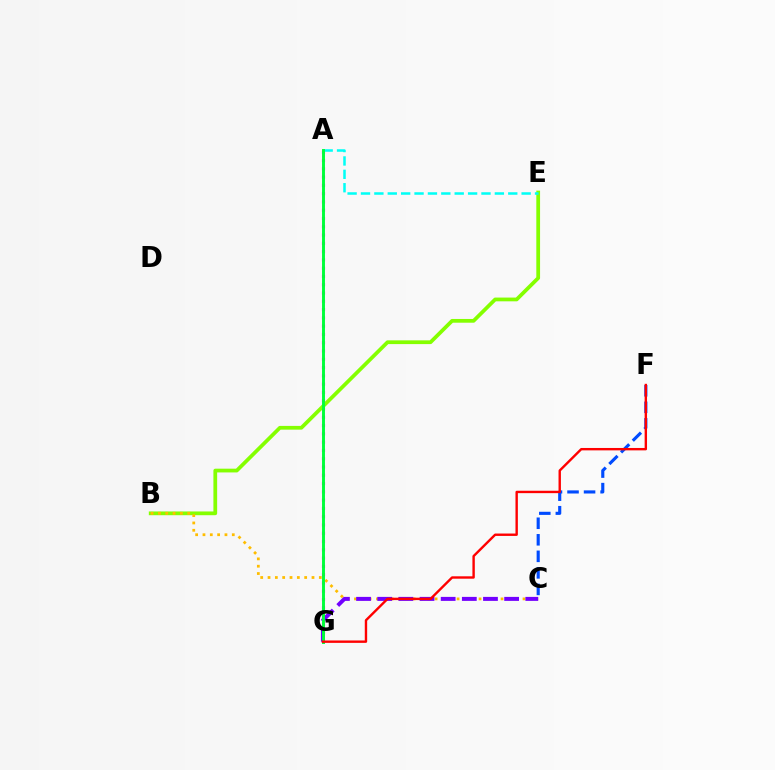{('A', 'G'): [{'color': '#ff00cf', 'line_style': 'dotted', 'thickness': 2.25}, {'color': '#00ff39', 'line_style': 'solid', 'thickness': 2.11}], ('C', 'F'): [{'color': '#004bff', 'line_style': 'dashed', 'thickness': 2.25}], ('B', 'E'): [{'color': '#84ff00', 'line_style': 'solid', 'thickness': 2.7}], ('B', 'C'): [{'color': '#ffbd00', 'line_style': 'dotted', 'thickness': 1.99}], ('C', 'G'): [{'color': '#7200ff', 'line_style': 'dashed', 'thickness': 2.87}], ('A', 'E'): [{'color': '#00fff6', 'line_style': 'dashed', 'thickness': 1.82}], ('F', 'G'): [{'color': '#ff0000', 'line_style': 'solid', 'thickness': 1.72}]}